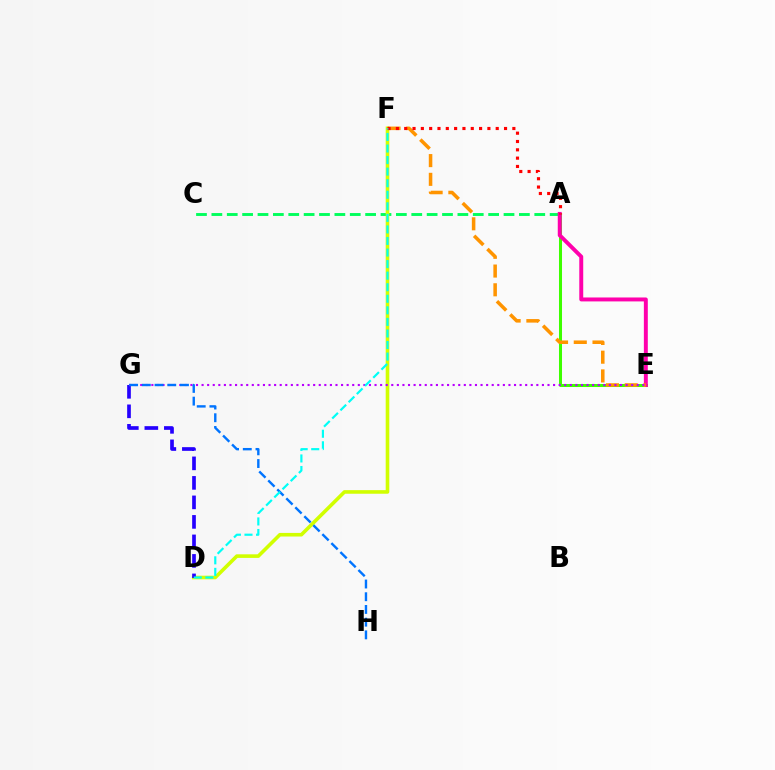{('A', 'C'): [{'color': '#00ff5c', 'line_style': 'dashed', 'thickness': 2.09}], ('A', 'E'): [{'color': '#3dff00', 'line_style': 'solid', 'thickness': 2.18}, {'color': '#ff00ac', 'line_style': 'solid', 'thickness': 2.83}], ('D', 'F'): [{'color': '#d1ff00', 'line_style': 'solid', 'thickness': 2.59}, {'color': '#00fff6', 'line_style': 'dashed', 'thickness': 1.57}], ('E', 'F'): [{'color': '#ff9400', 'line_style': 'dashed', 'thickness': 2.55}], ('D', 'G'): [{'color': '#2500ff', 'line_style': 'dashed', 'thickness': 2.65}], ('E', 'G'): [{'color': '#b900ff', 'line_style': 'dotted', 'thickness': 1.52}], ('G', 'H'): [{'color': '#0074ff', 'line_style': 'dashed', 'thickness': 1.73}], ('A', 'F'): [{'color': '#ff0000', 'line_style': 'dotted', 'thickness': 2.26}]}